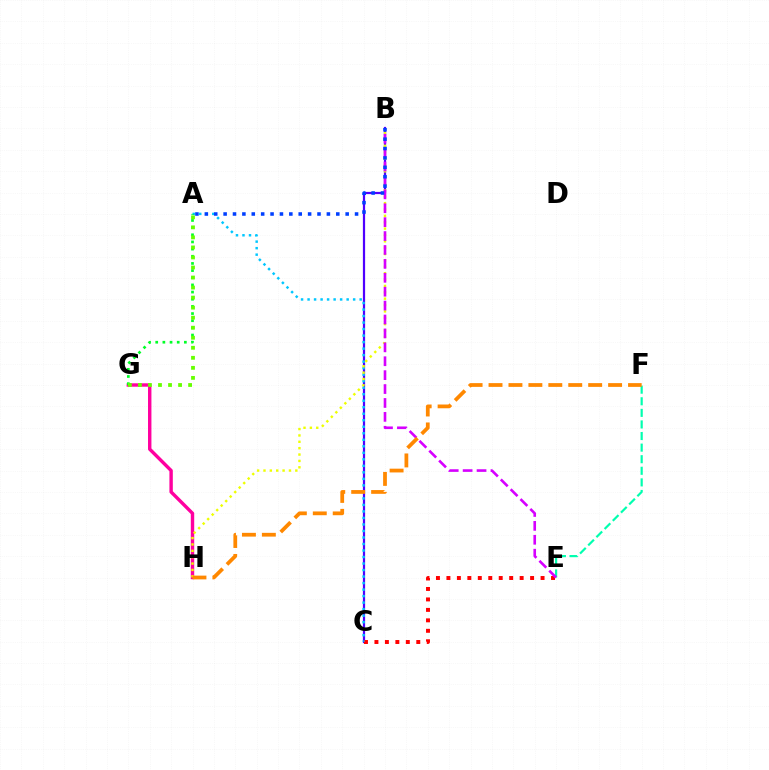{('B', 'C'): [{'color': '#4f00ff', 'line_style': 'solid', 'thickness': 1.6}], ('C', 'E'): [{'color': '#ff0000', 'line_style': 'dotted', 'thickness': 2.84}], ('A', 'C'): [{'color': '#00c7ff', 'line_style': 'dotted', 'thickness': 1.77}], ('G', 'H'): [{'color': '#ff00a0', 'line_style': 'solid', 'thickness': 2.46}], ('B', 'H'): [{'color': '#eeff00', 'line_style': 'dotted', 'thickness': 1.73}], ('E', 'F'): [{'color': '#00ffaf', 'line_style': 'dashed', 'thickness': 1.57}], ('B', 'E'): [{'color': '#d600ff', 'line_style': 'dashed', 'thickness': 1.89}], ('F', 'H'): [{'color': '#ff8800', 'line_style': 'dashed', 'thickness': 2.71}], ('A', 'B'): [{'color': '#003fff', 'line_style': 'dotted', 'thickness': 2.55}], ('A', 'G'): [{'color': '#00ff27', 'line_style': 'dotted', 'thickness': 1.95}, {'color': '#66ff00', 'line_style': 'dotted', 'thickness': 2.73}]}